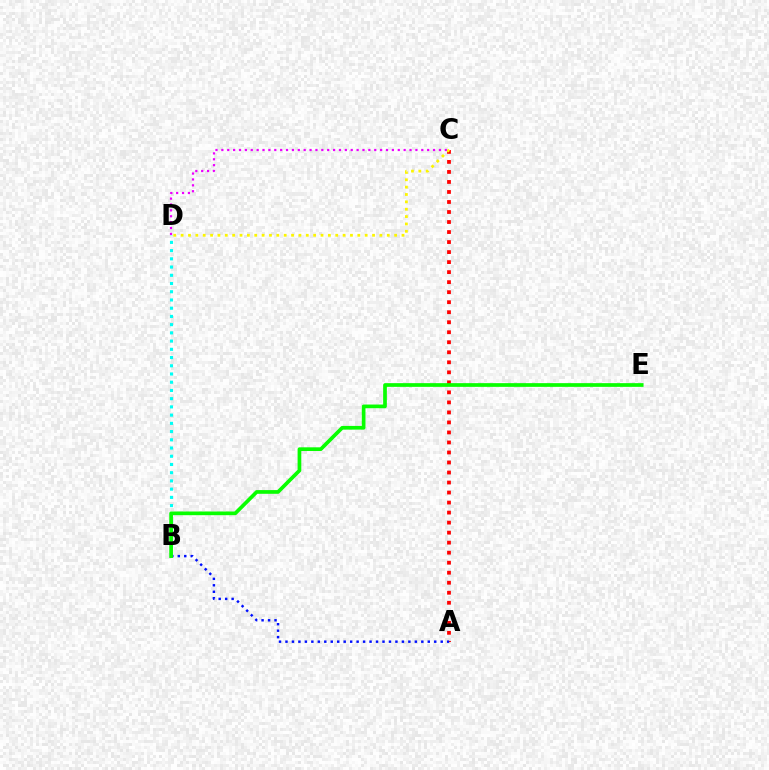{('A', 'C'): [{'color': '#ff0000', 'line_style': 'dotted', 'thickness': 2.72}], ('B', 'D'): [{'color': '#00fff6', 'line_style': 'dotted', 'thickness': 2.23}], ('C', 'D'): [{'color': '#fcf500', 'line_style': 'dotted', 'thickness': 2.0}, {'color': '#ee00ff', 'line_style': 'dotted', 'thickness': 1.6}], ('A', 'B'): [{'color': '#0010ff', 'line_style': 'dotted', 'thickness': 1.76}], ('B', 'E'): [{'color': '#08ff00', 'line_style': 'solid', 'thickness': 2.66}]}